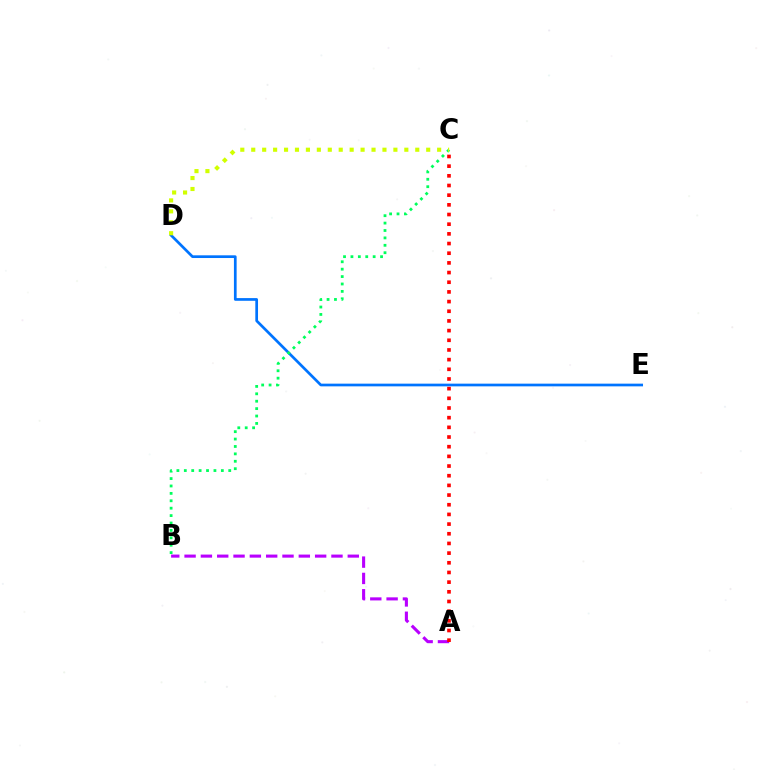{('A', 'B'): [{'color': '#b900ff', 'line_style': 'dashed', 'thickness': 2.22}], ('D', 'E'): [{'color': '#0074ff', 'line_style': 'solid', 'thickness': 1.95}], ('A', 'C'): [{'color': '#ff0000', 'line_style': 'dotted', 'thickness': 2.63}], ('B', 'C'): [{'color': '#00ff5c', 'line_style': 'dotted', 'thickness': 2.01}], ('C', 'D'): [{'color': '#d1ff00', 'line_style': 'dotted', 'thickness': 2.97}]}